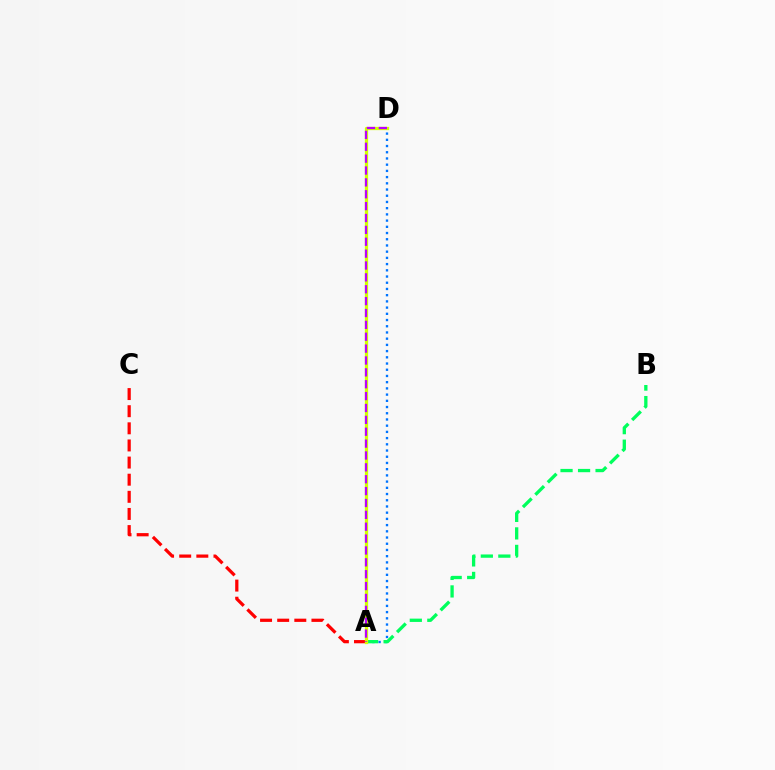{('A', 'D'): [{'color': '#0074ff', 'line_style': 'dotted', 'thickness': 1.69}, {'color': '#d1ff00', 'line_style': 'solid', 'thickness': 2.37}, {'color': '#b900ff', 'line_style': 'dashed', 'thickness': 1.61}], ('A', 'C'): [{'color': '#ff0000', 'line_style': 'dashed', 'thickness': 2.33}], ('A', 'B'): [{'color': '#00ff5c', 'line_style': 'dashed', 'thickness': 2.38}]}